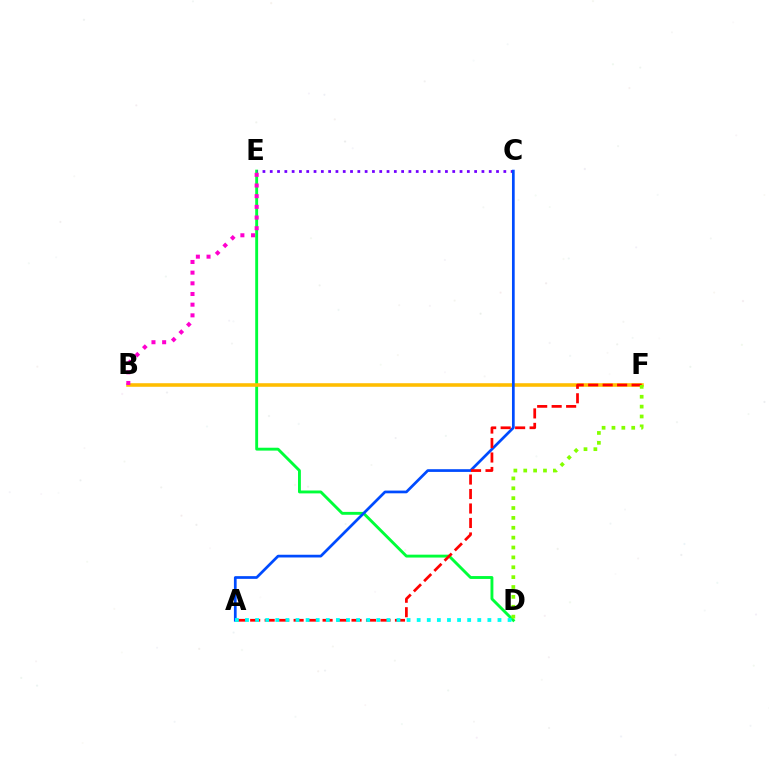{('D', 'E'): [{'color': '#00ff39', 'line_style': 'solid', 'thickness': 2.08}], ('C', 'E'): [{'color': '#7200ff', 'line_style': 'dotted', 'thickness': 1.98}], ('B', 'F'): [{'color': '#ffbd00', 'line_style': 'solid', 'thickness': 2.57}], ('A', 'C'): [{'color': '#004bff', 'line_style': 'solid', 'thickness': 1.96}], ('A', 'F'): [{'color': '#ff0000', 'line_style': 'dashed', 'thickness': 1.97}], ('D', 'F'): [{'color': '#84ff00', 'line_style': 'dotted', 'thickness': 2.68}], ('B', 'E'): [{'color': '#ff00cf', 'line_style': 'dotted', 'thickness': 2.9}], ('A', 'D'): [{'color': '#00fff6', 'line_style': 'dotted', 'thickness': 2.74}]}